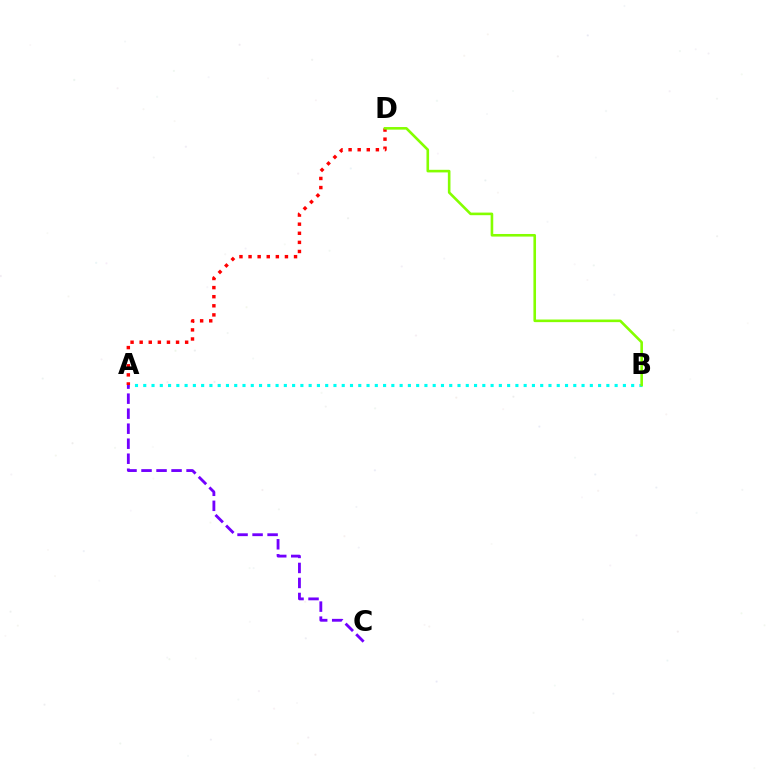{('A', 'B'): [{'color': '#00fff6', 'line_style': 'dotted', 'thickness': 2.25}], ('A', 'D'): [{'color': '#ff0000', 'line_style': 'dotted', 'thickness': 2.47}], ('A', 'C'): [{'color': '#7200ff', 'line_style': 'dashed', 'thickness': 2.04}], ('B', 'D'): [{'color': '#84ff00', 'line_style': 'solid', 'thickness': 1.88}]}